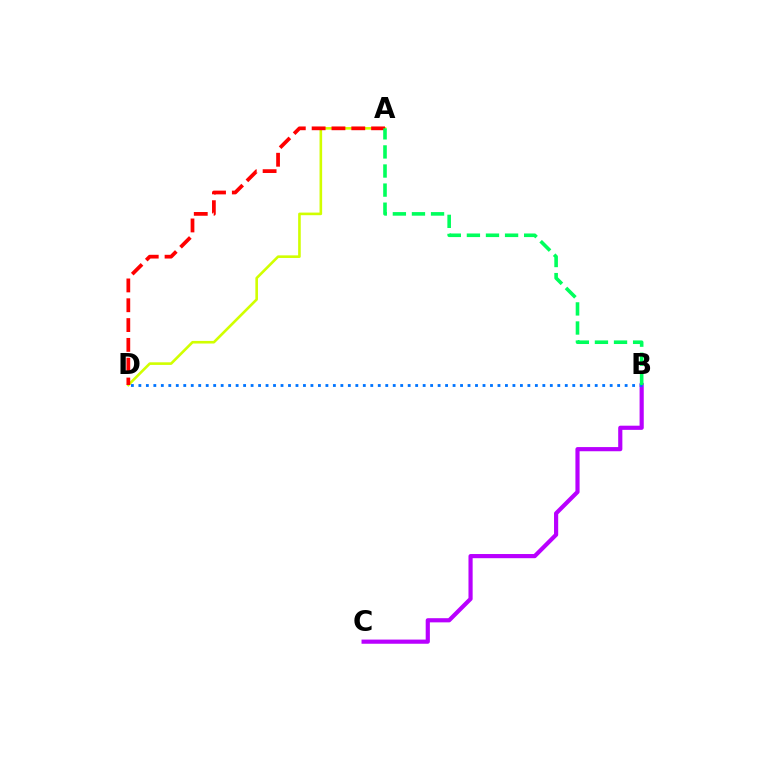{('A', 'D'): [{'color': '#d1ff00', 'line_style': 'solid', 'thickness': 1.88}, {'color': '#ff0000', 'line_style': 'dashed', 'thickness': 2.69}], ('B', 'C'): [{'color': '#b900ff', 'line_style': 'solid', 'thickness': 3.0}], ('B', 'D'): [{'color': '#0074ff', 'line_style': 'dotted', 'thickness': 2.03}], ('A', 'B'): [{'color': '#00ff5c', 'line_style': 'dashed', 'thickness': 2.59}]}